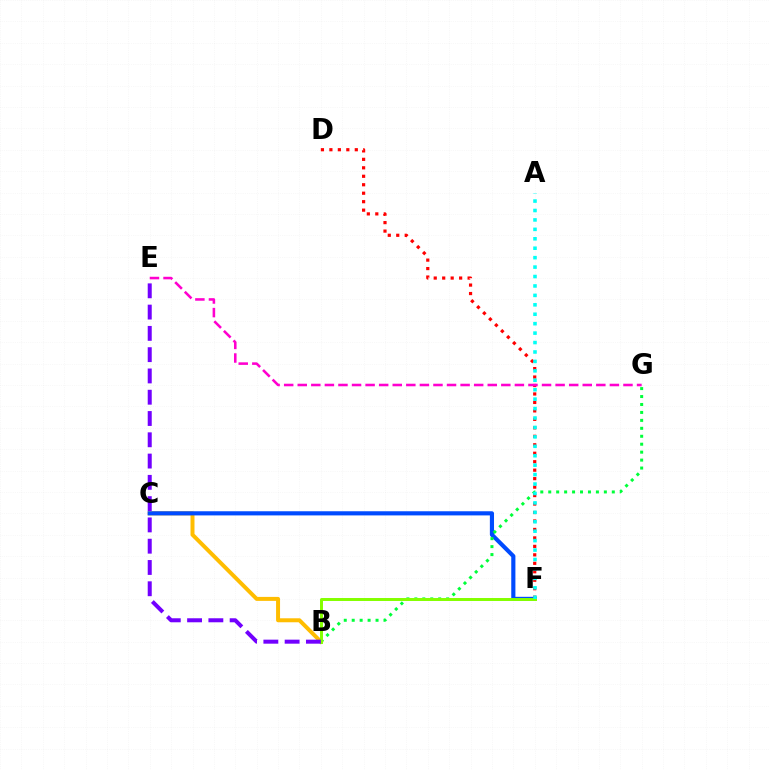{('B', 'C'): [{'color': '#ffbd00', 'line_style': 'solid', 'thickness': 2.87}], ('C', 'F'): [{'color': '#004bff', 'line_style': 'solid', 'thickness': 2.98}], ('D', 'F'): [{'color': '#ff0000', 'line_style': 'dotted', 'thickness': 2.3}], ('B', 'G'): [{'color': '#00ff39', 'line_style': 'dotted', 'thickness': 2.16}], ('E', 'G'): [{'color': '#ff00cf', 'line_style': 'dashed', 'thickness': 1.84}], ('B', 'F'): [{'color': '#84ff00', 'line_style': 'solid', 'thickness': 2.14}], ('A', 'F'): [{'color': '#00fff6', 'line_style': 'dotted', 'thickness': 2.56}], ('B', 'E'): [{'color': '#7200ff', 'line_style': 'dashed', 'thickness': 2.89}]}